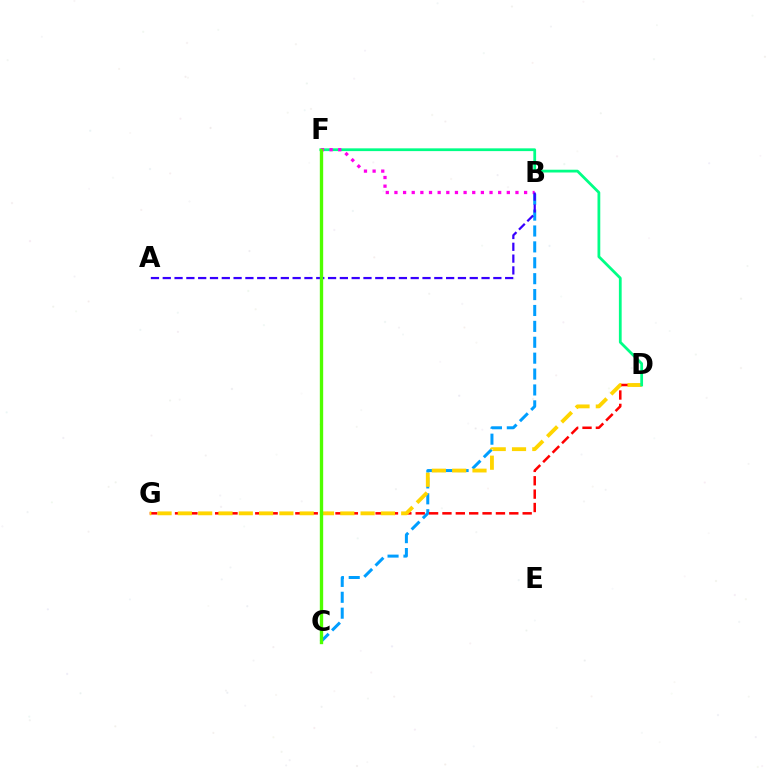{('B', 'C'): [{'color': '#009eff', 'line_style': 'dashed', 'thickness': 2.16}], ('D', 'G'): [{'color': '#ff0000', 'line_style': 'dashed', 'thickness': 1.82}, {'color': '#ffd500', 'line_style': 'dashed', 'thickness': 2.76}], ('D', 'F'): [{'color': '#00ff86', 'line_style': 'solid', 'thickness': 1.99}], ('B', 'F'): [{'color': '#ff00ed', 'line_style': 'dotted', 'thickness': 2.35}], ('A', 'B'): [{'color': '#3700ff', 'line_style': 'dashed', 'thickness': 1.6}], ('C', 'F'): [{'color': '#4fff00', 'line_style': 'solid', 'thickness': 2.41}]}